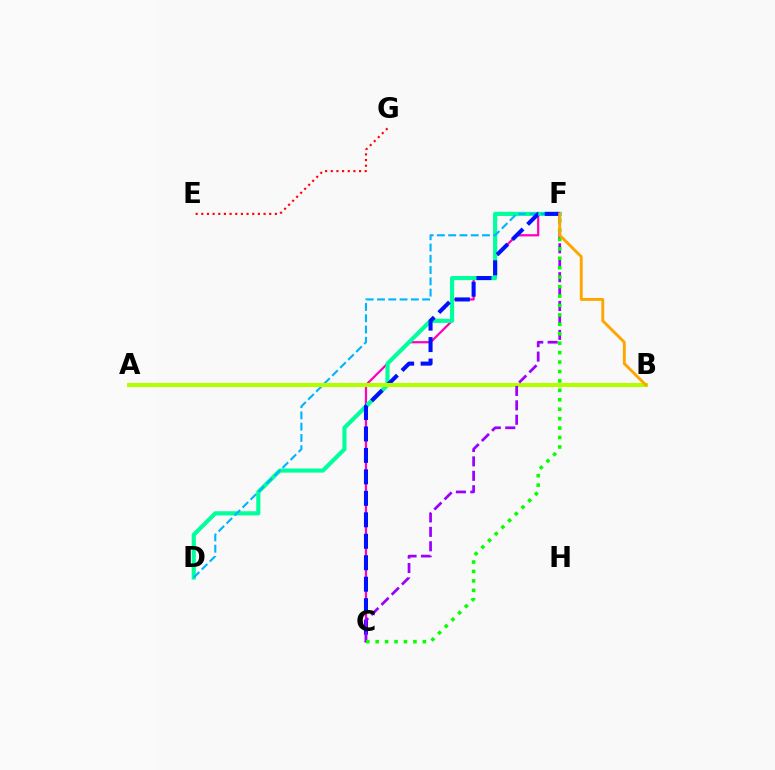{('C', 'F'): [{'color': '#ff00bd', 'line_style': 'solid', 'thickness': 1.6}, {'color': '#0010ff', 'line_style': 'dashed', 'thickness': 2.92}, {'color': '#9b00ff', 'line_style': 'dashed', 'thickness': 1.96}, {'color': '#08ff00', 'line_style': 'dotted', 'thickness': 2.56}], ('D', 'F'): [{'color': '#00ff9d', 'line_style': 'solid', 'thickness': 2.98}, {'color': '#00b5ff', 'line_style': 'dashed', 'thickness': 1.53}], ('E', 'G'): [{'color': '#ff0000', 'line_style': 'dotted', 'thickness': 1.54}], ('A', 'B'): [{'color': '#b3ff00', 'line_style': 'solid', 'thickness': 2.94}], ('B', 'F'): [{'color': '#ffa500', 'line_style': 'solid', 'thickness': 2.08}]}